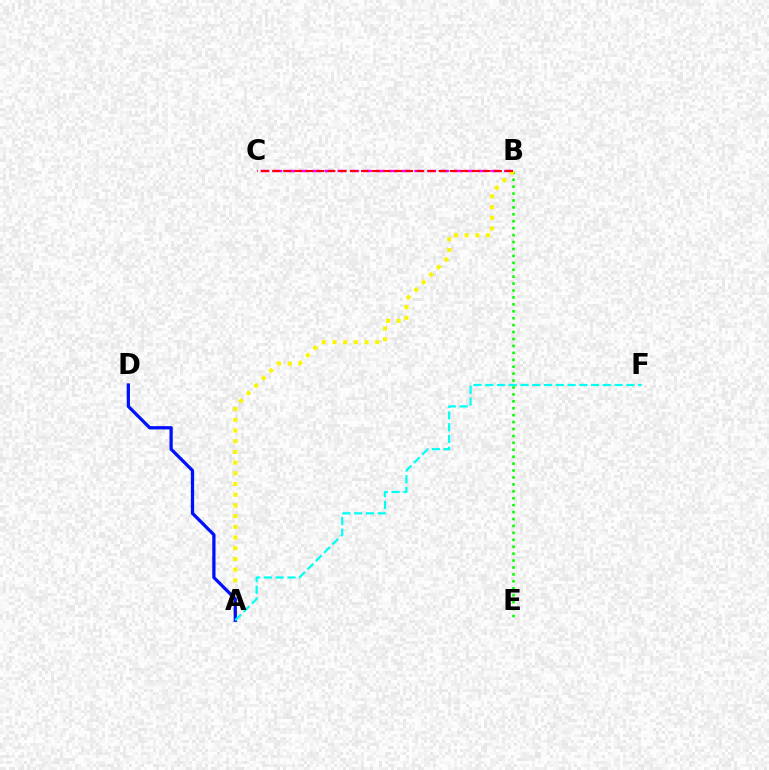{('B', 'C'): [{'color': '#ee00ff', 'line_style': 'dashed', 'thickness': 1.74}, {'color': '#ff0000', 'line_style': 'dashed', 'thickness': 1.51}], ('B', 'E'): [{'color': '#08ff00', 'line_style': 'dotted', 'thickness': 1.88}], ('A', 'B'): [{'color': '#fcf500', 'line_style': 'dotted', 'thickness': 2.91}], ('A', 'D'): [{'color': '#0010ff', 'line_style': 'solid', 'thickness': 2.35}], ('A', 'F'): [{'color': '#00fff6', 'line_style': 'dashed', 'thickness': 1.6}]}